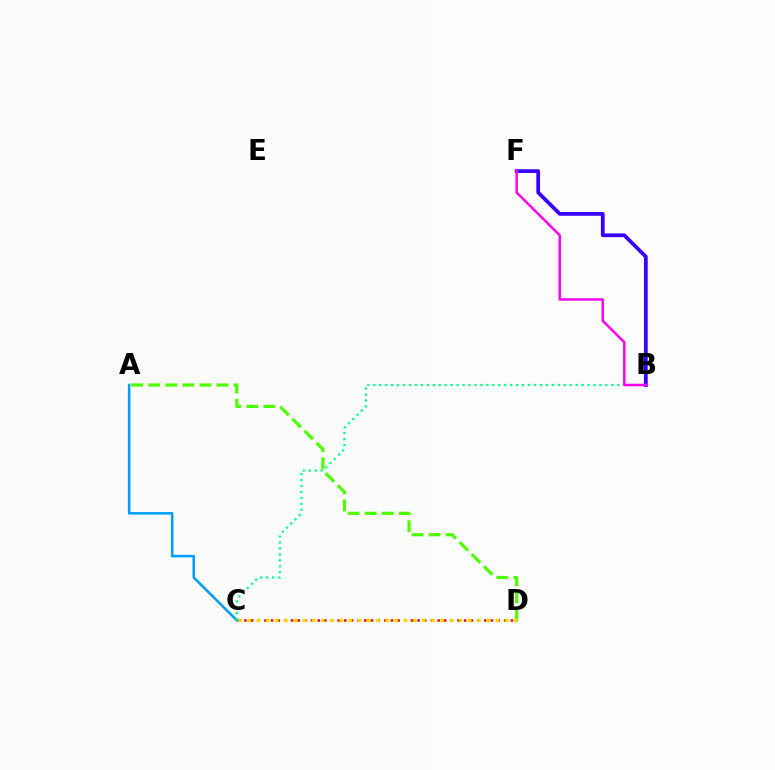{('C', 'D'): [{'color': '#ff0000', 'line_style': 'dotted', 'thickness': 1.81}, {'color': '#ffd500', 'line_style': 'dotted', 'thickness': 2.5}], ('B', 'F'): [{'color': '#3700ff', 'line_style': 'solid', 'thickness': 2.71}, {'color': '#ff00ed', 'line_style': 'solid', 'thickness': 1.79}], ('A', 'C'): [{'color': '#009eff', 'line_style': 'solid', 'thickness': 1.83}], ('A', 'D'): [{'color': '#4fff00', 'line_style': 'dashed', 'thickness': 2.32}], ('B', 'C'): [{'color': '#00ff86', 'line_style': 'dotted', 'thickness': 1.62}]}